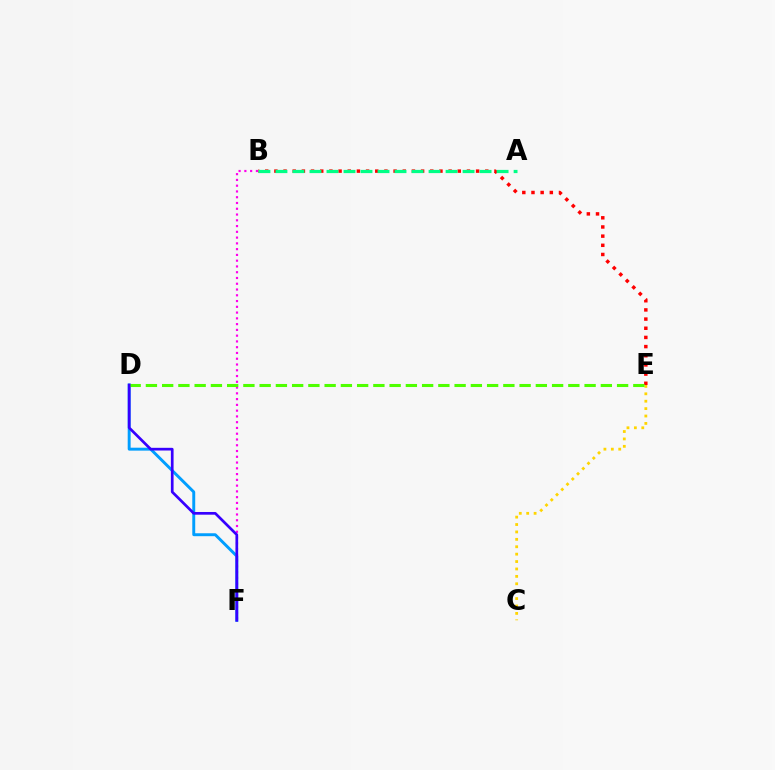{('B', 'E'): [{'color': '#ff0000', 'line_style': 'dotted', 'thickness': 2.49}], ('D', 'F'): [{'color': '#009eff', 'line_style': 'solid', 'thickness': 2.11}, {'color': '#3700ff', 'line_style': 'solid', 'thickness': 1.95}], ('B', 'F'): [{'color': '#ff00ed', 'line_style': 'dotted', 'thickness': 1.57}], ('C', 'E'): [{'color': '#ffd500', 'line_style': 'dotted', 'thickness': 2.01}], ('A', 'B'): [{'color': '#00ff86', 'line_style': 'dashed', 'thickness': 2.31}], ('D', 'E'): [{'color': '#4fff00', 'line_style': 'dashed', 'thickness': 2.21}]}